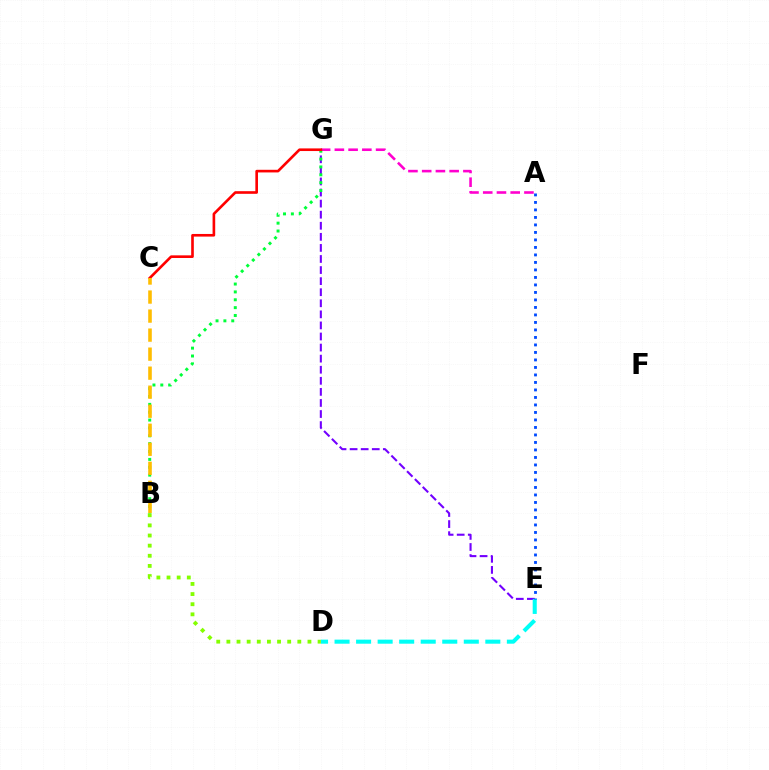{('A', 'G'): [{'color': '#ff00cf', 'line_style': 'dashed', 'thickness': 1.87}], ('E', 'G'): [{'color': '#7200ff', 'line_style': 'dashed', 'thickness': 1.5}], ('D', 'E'): [{'color': '#00fff6', 'line_style': 'dashed', 'thickness': 2.93}], ('B', 'D'): [{'color': '#84ff00', 'line_style': 'dotted', 'thickness': 2.75}], ('A', 'E'): [{'color': '#004bff', 'line_style': 'dotted', 'thickness': 2.04}], ('B', 'G'): [{'color': '#00ff39', 'line_style': 'dotted', 'thickness': 2.14}], ('C', 'G'): [{'color': '#ff0000', 'line_style': 'solid', 'thickness': 1.9}], ('B', 'C'): [{'color': '#ffbd00', 'line_style': 'dashed', 'thickness': 2.58}]}